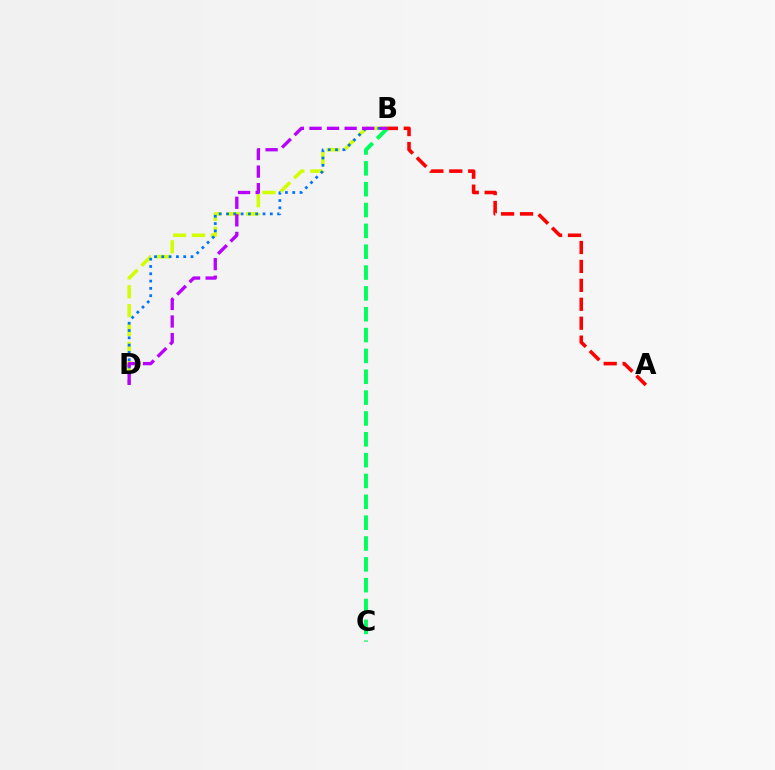{('B', 'D'): [{'color': '#d1ff00', 'line_style': 'dashed', 'thickness': 2.56}, {'color': '#0074ff', 'line_style': 'dotted', 'thickness': 1.98}, {'color': '#b900ff', 'line_style': 'dashed', 'thickness': 2.39}], ('B', 'C'): [{'color': '#00ff5c', 'line_style': 'dashed', 'thickness': 2.83}], ('A', 'B'): [{'color': '#ff0000', 'line_style': 'dashed', 'thickness': 2.57}]}